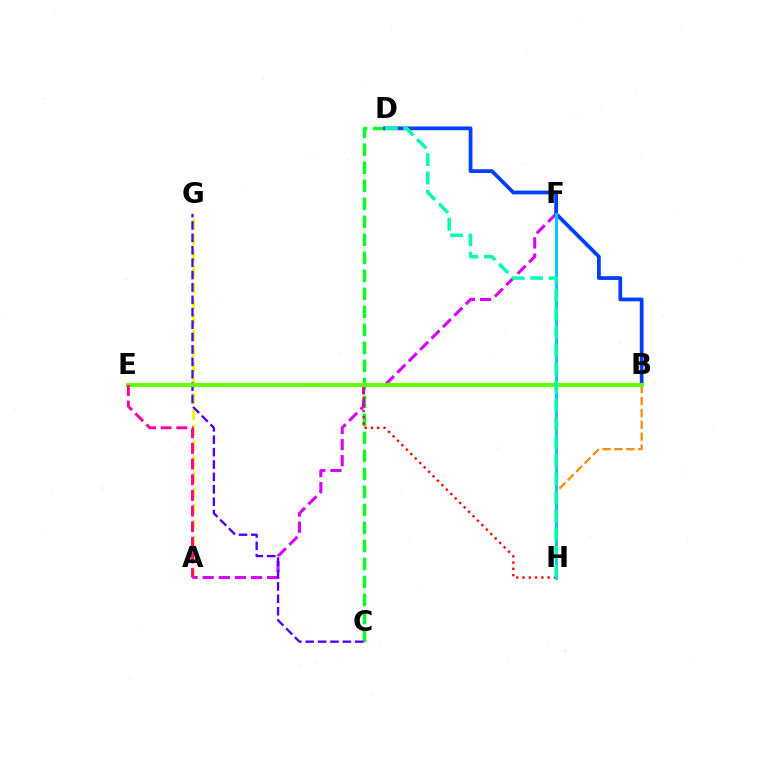{('A', 'G'): [{'color': '#eeff00', 'line_style': 'dashed', 'thickness': 2.15}], ('C', 'D'): [{'color': '#00ff27', 'line_style': 'dashed', 'thickness': 2.45}], ('A', 'F'): [{'color': '#d600ff', 'line_style': 'dashed', 'thickness': 2.19}], ('B', 'D'): [{'color': '#003fff', 'line_style': 'solid', 'thickness': 2.7}], ('E', 'H'): [{'color': '#ff0000', 'line_style': 'dotted', 'thickness': 1.71}], ('C', 'G'): [{'color': '#4f00ff', 'line_style': 'dashed', 'thickness': 1.68}], ('B', 'H'): [{'color': '#ff8800', 'line_style': 'dashed', 'thickness': 1.61}], ('B', 'E'): [{'color': '#66ff00', 'line_style': 'solid', 'thickness': 2.85}], ('F', 'H'): [{'color': '#00c7ff', 'line_style': 'solid', 'thickness': 2.08}], ('A', 'E'): [{'color': '#ff00a0', 'line_style': 'dashed', 'thickness': 2.13}], ('D', 'H'): [{'color': '#00ffaf', 'line_style': 'dashed', 'thickness': 2.5}]}